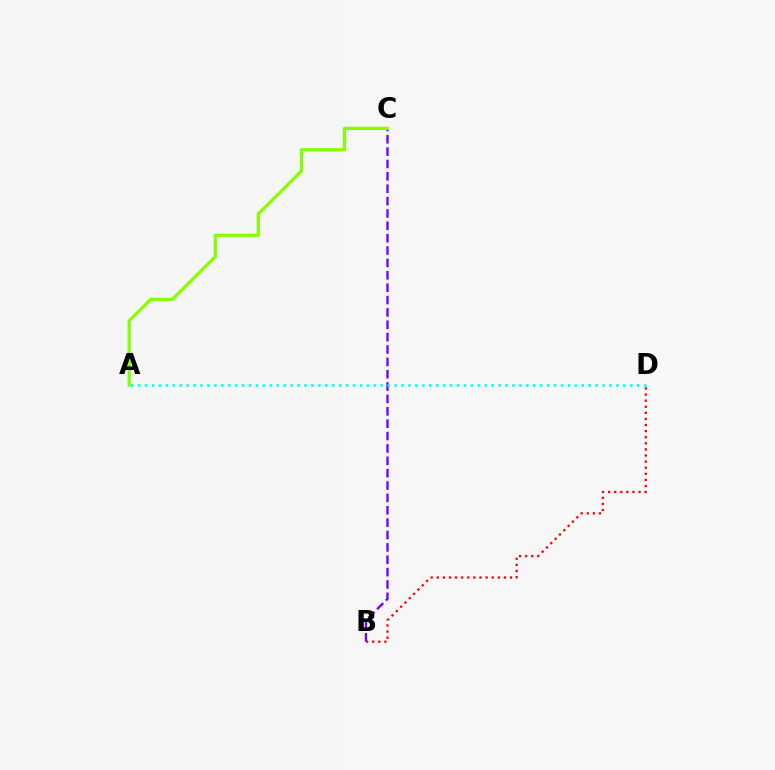{('B', 'D'): [{'color': '#ff0000', 'line_style': 'dotted', 'thickness': 1.66}], ('B', 'C'): [{'color': '#7200ff', 'line_style': 'dashed', 'thickness': 1.68}], ('A', 'C'): [{'color': '#84ff00', 'line_style': 'solid', 'thickness': 2.33}], ('A', 'D'): [{'color': '#00fff6', 'line_style': 'dotted', 'thickness': 1.88}]}